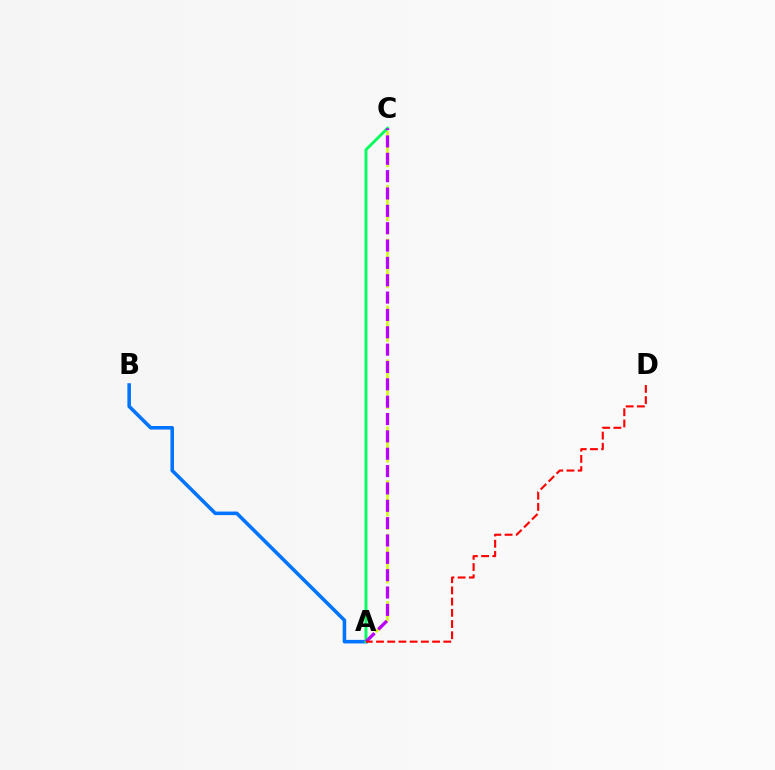{('A', 'B'): [{'color': '#0074ff', 'line_style': 'solid', 'thickness': 2.56}], ('A', 'C'): [{'color': '#d1ff00', 'line_style': 'dashed', 'thickness': 1.82}, {'color': '#00ff5c', 'line_style': 'solid', 'thickness': 2.09}, {'color': '#b900ff', 'line_style': 'dashed', 'thickness': 2.36}], ('A', 'D'): [{'color': '#ff0000', 'line_style': 'dashed', 'thickness': 1.52}]}